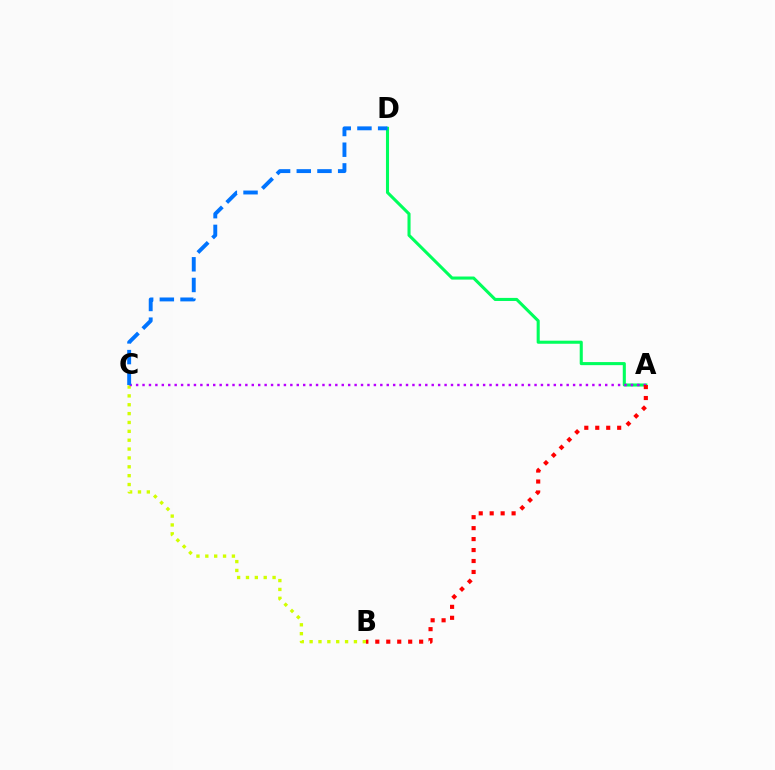{('B', 'C'): [{'color': '#d1ff00', 'line_style': 'dotted', 'thickness': 2.41}], ('A', 'D'): [{'color': '#00ff5c', 'line_style': 'solid', 'thickness': 2.21}], ('A', 'C'): [{'color': '#b900ff', 'line_style': 'dotted', 'thickness': 1.75}], ('A', 'B'): [{'color': '#ff0000', 'line_style': 'dotted', 'thickness': 2.98}], ('C', 'D'): [{'color': '#0074ff', 'line_style': 'dashed', 'thickness': 2.81}]}